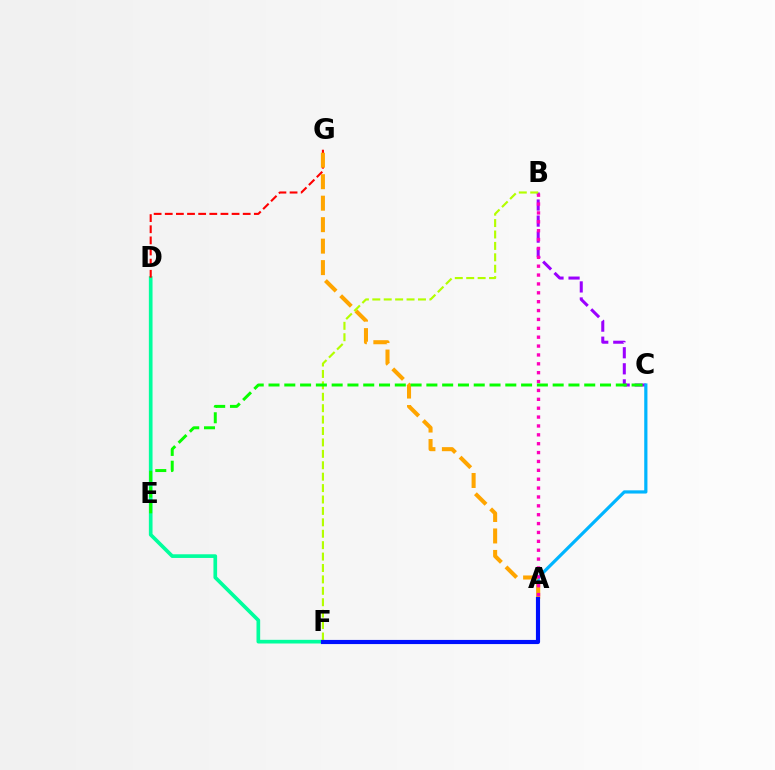{('D', 'F'): [{'color': '#00ff9d', 'line_style': 'solid', 'thickness': 2.64}], ('B', 'C'): [{'color': '#9b00ff', 'line_style': 'dashed', 'thickness': 2.18}], ('A', 'C'): [{'color': '#00b5ff', 'line_style': 'solid', 'thickness': 2.31}], ('D', 'G'): [{'color': '#ff0000', 'line_style': 'dashed', 'thickness': 1.51}], ('A', 'G'): [{'color': '#ffa500', 'line_style': 'dashed', 'thickness': 2.92}], ('A', 'B'): [{'color': '#ff00bd', 'line_style': 'dotted', 'thickness': 2.41}], ('B', 'F'): [{'color': '#b3ff00', 'line_style': 'dashed', 'thickness': 1.55}], ('C', 'E'): [{'color': '#08ff00', 'line_style': 'dashed', 'thickness': 2.14}], ('A', 'F'): [{'color': '#0010ff', 'line_style': 'solid', 'thickness': 2.98}]}